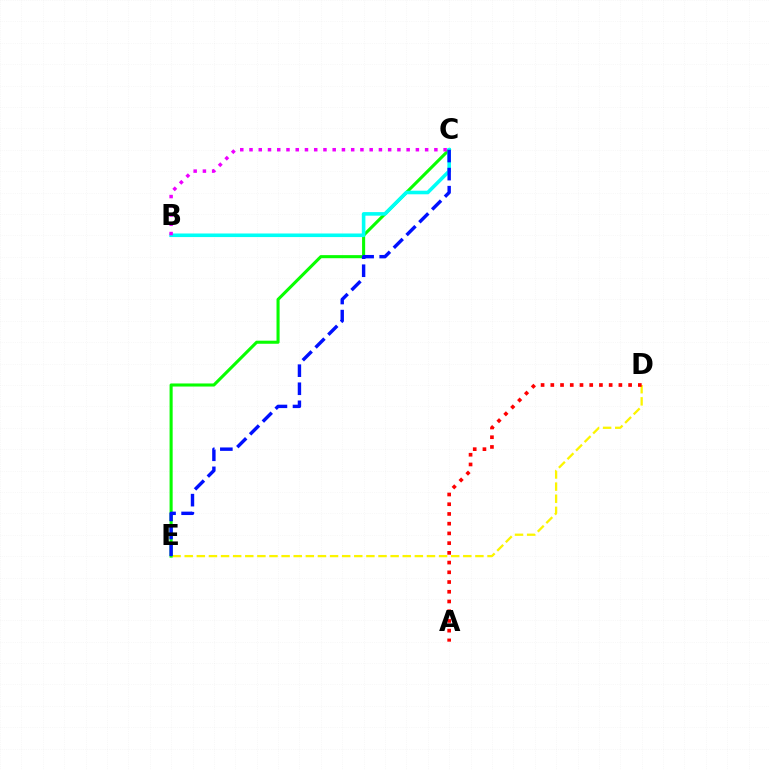{('D', 'E'): [{'color': '#fcf500', 'line_style': 'dashed', 'thickness': 1.65}], ('C', 'E'): [{'color': '#08ff00', 'line_style': 'solid', 'thickness': 2.22}, {'color': '#0010ff', 'line_style': 'dashed', 'thickness': 2.46}], ('A', 'D'): [{'color': '#ff0000', 'line_style': 'dotted', 'thickness': 2.64}], ('B', 'C'): [{'color': '#00fff6', 'line_style': 'solid', 'thickness': 2.58}, {'color': '#ee00ff', 'line_style': 'dotted', 'thickness': 2.51}]}